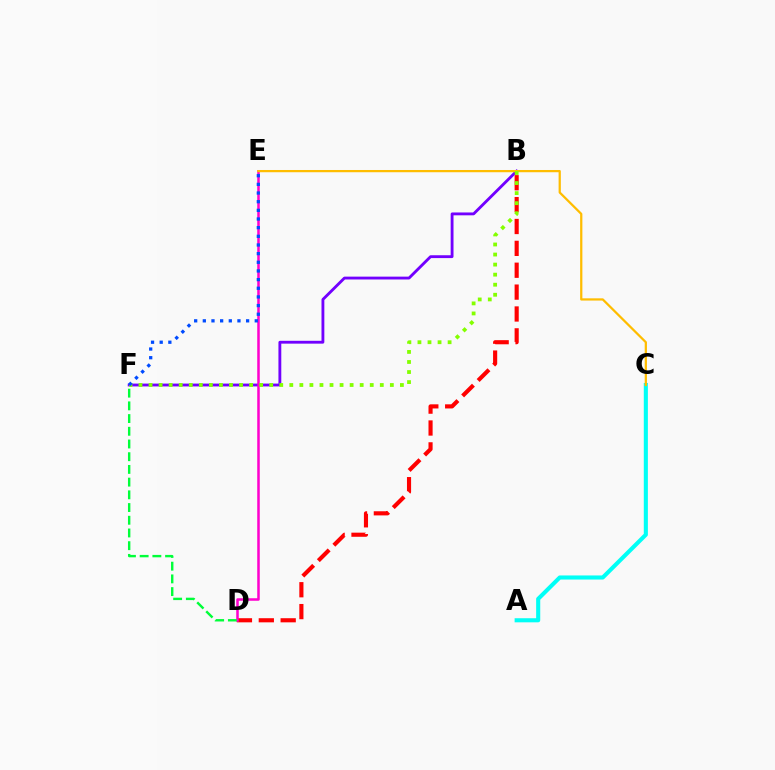{('B', 'D'): [{'color': '#ff0000', 'line_style': 'dashed', 'thickness': 2.97}], ('B', 'F'): [{'color': '#7200ff', 'line_style': 'solid', 'thickness': 2.05}, {'color': '#84ff00', 'line_style': 'dotted', 'thickness': 2.73}], ('D', 'E'): [{'color': '#ff00cf', 'line_style': 'solid', 'thickness': 1.82}], ('A', 'C'): [{'color': '#00fff6', 'line_style': 'solid', 'thickness': 2.95}], ('D', 'F'): [{'color': '#00ff39', 'line_style': 'dashed', 'thickness': 1.73}], ('C', 'E'): [{'color': '#ffbd00', 'line_style': 'solid', 'thickness': 1.61}], ('E', 'F'): [{'color': '#004bff', 'line_style': 'dotted', 'thickness': 2.35}]}